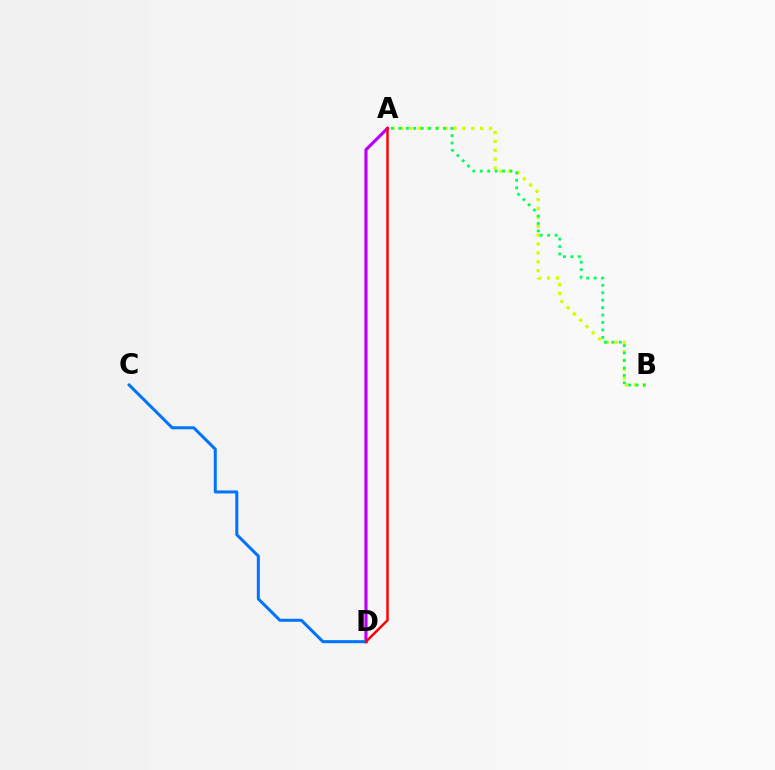{('A', 'B'): [{'color': '#d1ff00', 'line_style': 'dotted', 'thickness': 2.41}, {'color': '#00ff5c', 'line_style': 'dotted', 'thickness': 2.02}], ('A', 'D'): [{'color': '#b900ff', 'line_style': 'solid', 'thickness': 2.27}, {'color': '#ff0000', 'line_style': 'solid', 'thickness': 1.77}], ('C', 'D'): [{'color': '#0074ff', 'line_style': 'solid', 'thickness': 2.17}]}